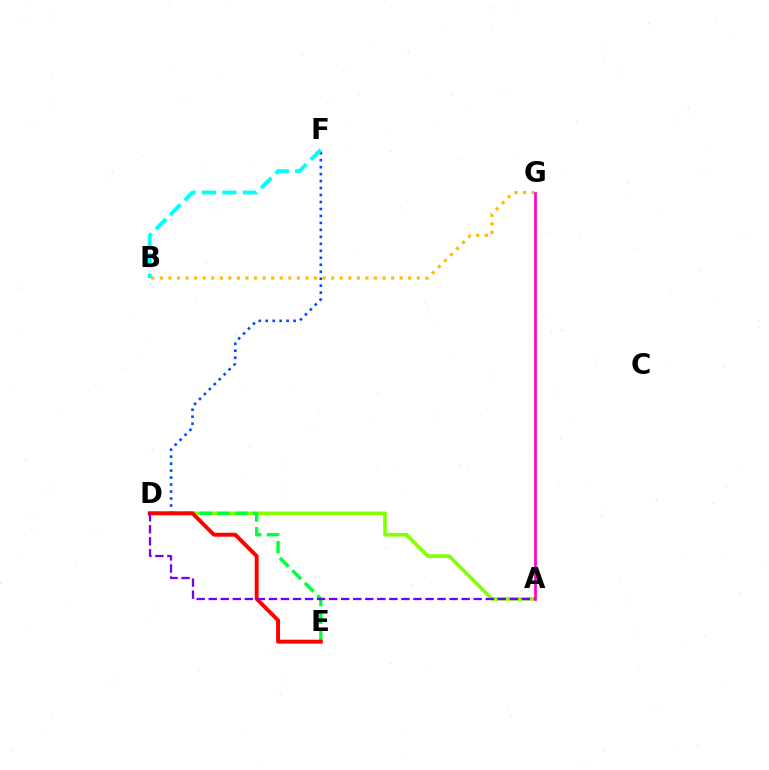{('A', 'D'): [{'color': '#84ff00', 'line_style': 'solid', 'thickness': 2.62}, {'color': '#7200ff', 'line_style': 'dashed', 'thickness': 1.64}], ('D', 'F'): [{'color': '#004bff', 'line_style': 'dotted', 'thickness': 1.9}], ('B', 'G'): [{'color': '#ffbd00', 'line_style': 'dotted', 'thickness': 2.33}], ('D', 'E'): [{'color': '#00ff39', 'line_style': 'dashed', 'thickness': 2.4}, {'color': '#ff0000', 'line_style': 'solid', 'thickness': 2.81}], ('B', 'F'): [{'color': '#00fff6', 'line_style': 'dashed', 'thickness': 2.77}], ('A', 'G'): [{'color': '#ff00cf', 'line_style': 'solid', 'thickness': 1.93}]}